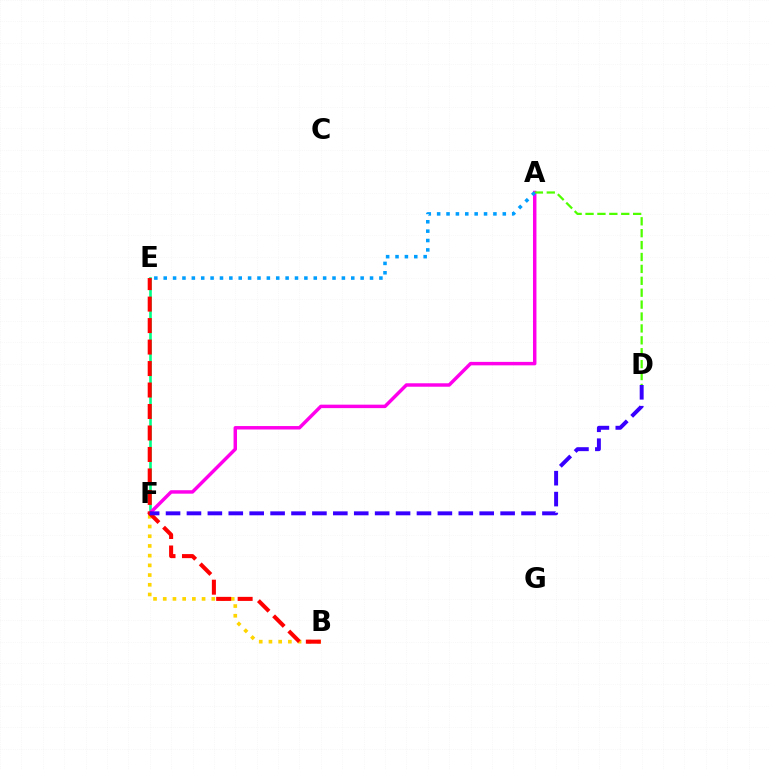{('B', 'F'): [{'color': '#ffd500', 'line_style': 'dotted', 'thickness': 2.64}], ('E', 'F'): [{'color': '#00ff86', 'line_style': 'solid', 'thickness': 1.91}], ('A', 'F'): [{'color': '#ff00ed', 'line_style': 'solid', 'thickness': 2.49}], ('B', 'E'): [{'color': '#ff0000', 'line_style': 'dashed', 'thickness': 2.92}], ('A', 'D'): [{'color': '#4fff00', 'line_style': 'dashed', 'thickness': 1.62}], ('D', 'F'): [{'color': '#3700ff', 'line_style': 'dashed', 'thickness': 2.84}], ('A', 'E'): [{'color': '#009eff', 'line_style': 'dotted', 'thickness': 2.55}]}